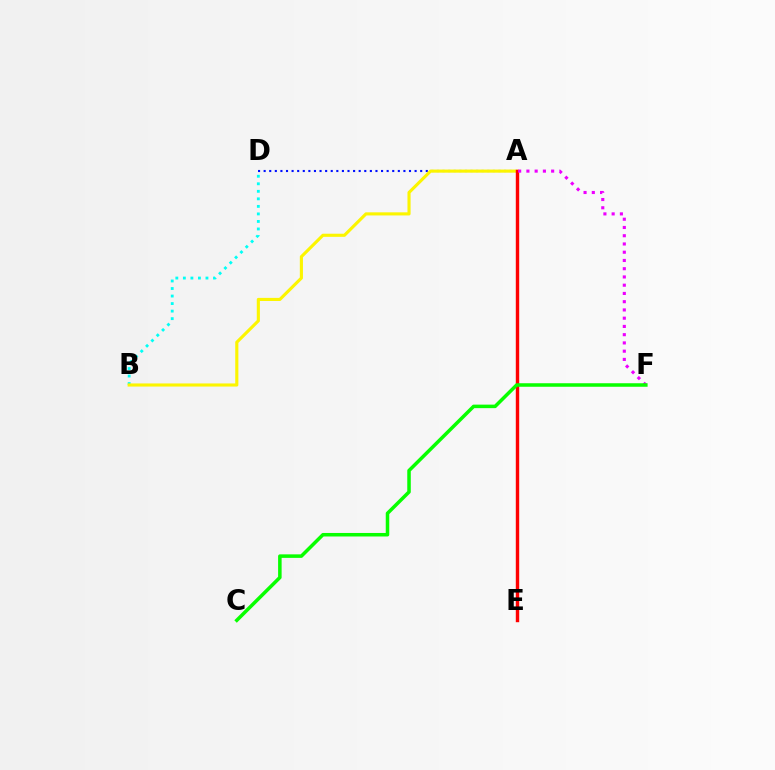{('B', 'D'): [{'color': '#00fff6', 'line_style': 'dotted', 'thickness': 2.05}], ('A', 'D'): [{'color': '#0010ff', 'line_style': 'dotted', 'thickness': 1.52}], ('A', 'B'): [{'color': '#fcf500', 'line_style': 'solid', 'thickness': 2.25}], ('A', 'E'): [{'color': '#ff0000', 'line_style': 'solid', 'thickness': 2.45}], ('A', 'F'): [{'color': '#ee00ff', 'line_style': 'dotted', 'thickness': 2.24}], ('C', 'F'): [{'color': '#08ff00', 'line_style': 'solid', 'thickness': 2.53}]}